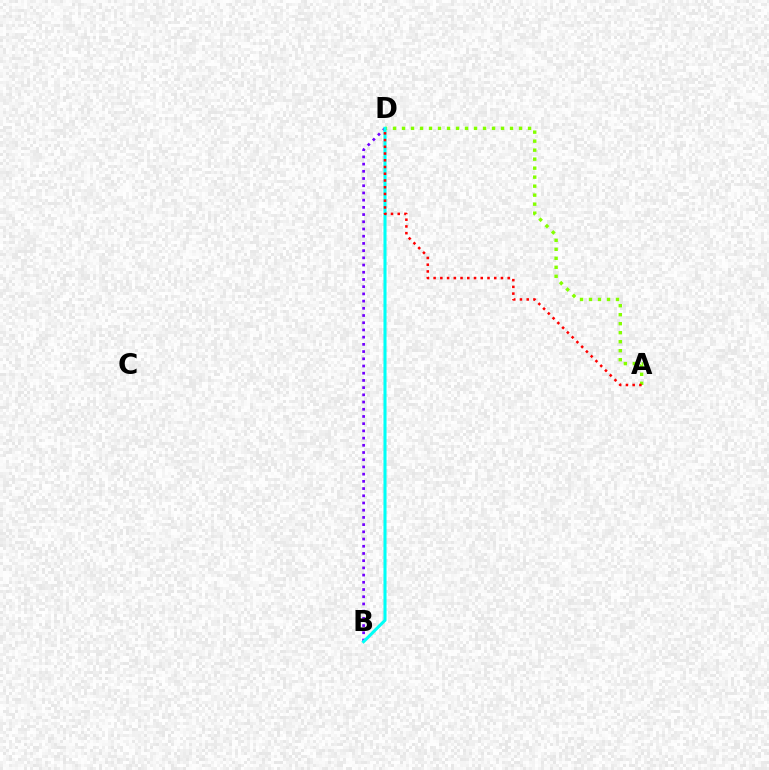{('B', 'D'): [{'color': '#7200ff', 'line_style': 'dotted', 'thickness': 1.96}, {'color': '#00fff6', 'line_style': 'solid', 'thickness': 2.2}], ('A', 'D'): [{'color': '#84ff00', 'line_style': 'dotted', 'thickness': 2.45}, {'color': '#ff0000', 'line_style': 'dotted', 'thickness': 1.83}]}